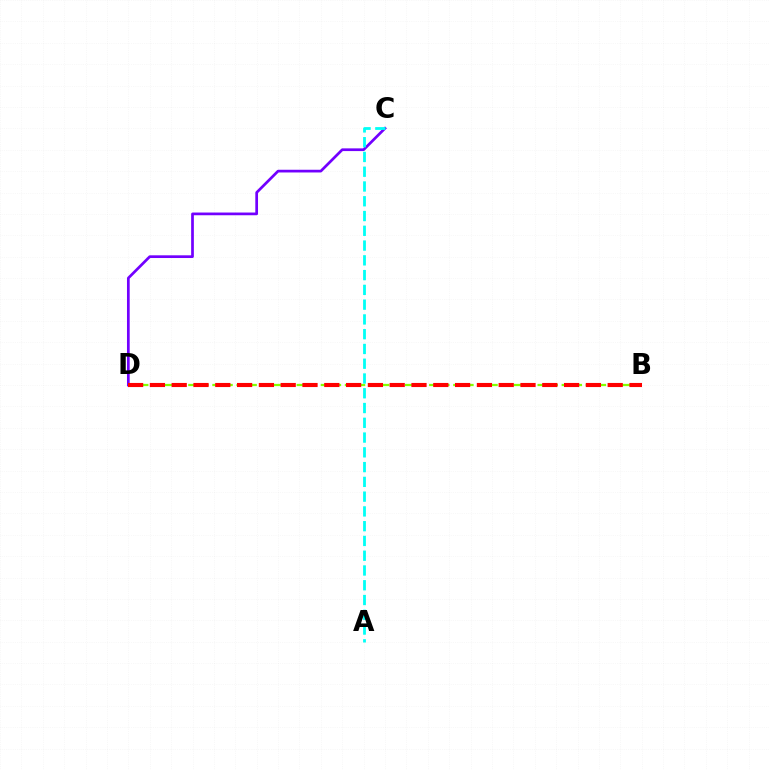{('C', 'D'): [{'color': '#7200ff', 'line_style': 'solid', 'thickness': 1.95}], ('B', 'D'): [{'color': '#84ff00', 'line_style': 'dashed', 'thickness': 1.64}, {'color': '#ff0000', 'line_style': 'dashed', 'thickness': 2.96}], ('A', 'C'): [{'color': '#00fff6', 'line_style': 'dashed', 'thickness': 2.01}]}